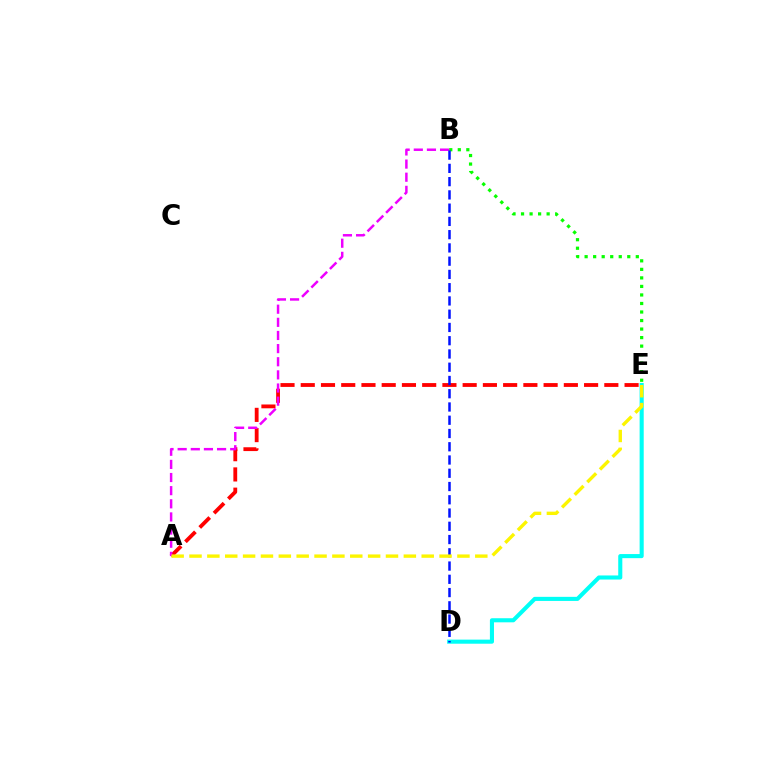{('D', 'E'): [{'color': '#00fff6', 'line_style': 'solid', 'thickness': 2.94}], ('B', 'E'): [{'color': '#08ff00', 'line_style': 'dotted', 'thickness': 2.32}], ('A', 'E'): [{'color': '#ff0000', 'line_style': 'dashed', 'thickness': 2.75}, {'color': '#fcf500', 'line_style': 'dashed', 'thickness': 2.43}], ('A', 'B'): [{'color': '#ee00ff', 'line_style': 'dashed', 'thickness': 1.78}], ('B', 'D'): [{'color': '#0010ff', 'line_style': 'dashed', 'thickness': 1.8}]}